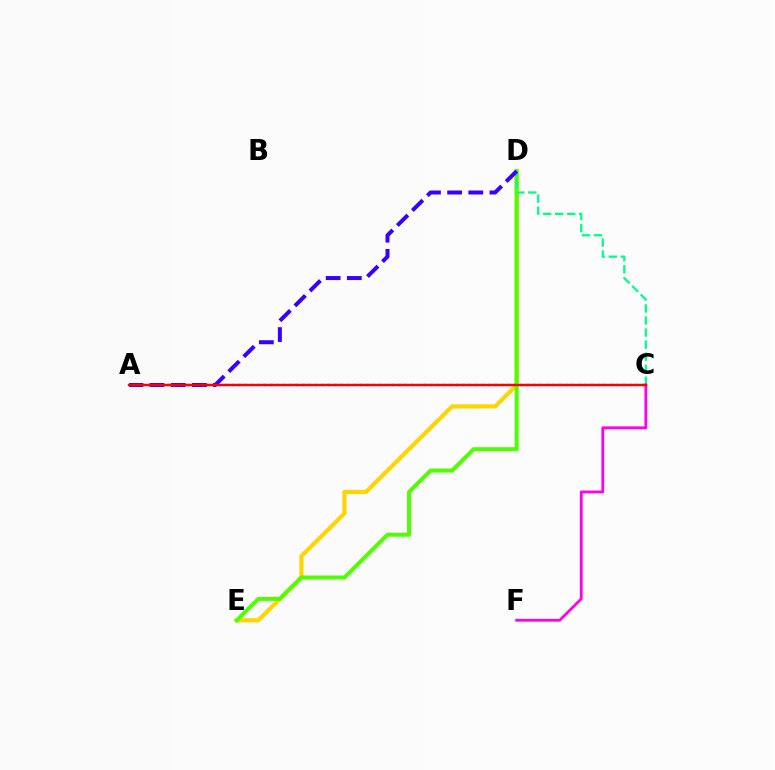{('D', 'E'): [{'color': '#ffd500', 'line_style': 'solid', 'thickness': 2.99}, {'color': '#4fff00', 'line_style': 'solid', 'thickness': 2.87}], ('A', 'C'): [{'color': '#009eff', 'line_style': 'dotted', 'thickness': 1.74}, {'color': '#ff0000', 'line_style': 'solid', 'thickness': 1.74}], ('C', 'D'): [{'color': '#00ff86', 'line_style': 'dashed', 'thickness': 1.64}], ('A', 'D'): [{'color': '#3700ff', 'line_style': 'dashed', 'thickness': 2.87}], ('C', 'F'): [{'color': '#ff00ed', 'line_style': 'solid', 'thickness': 2.01}]}